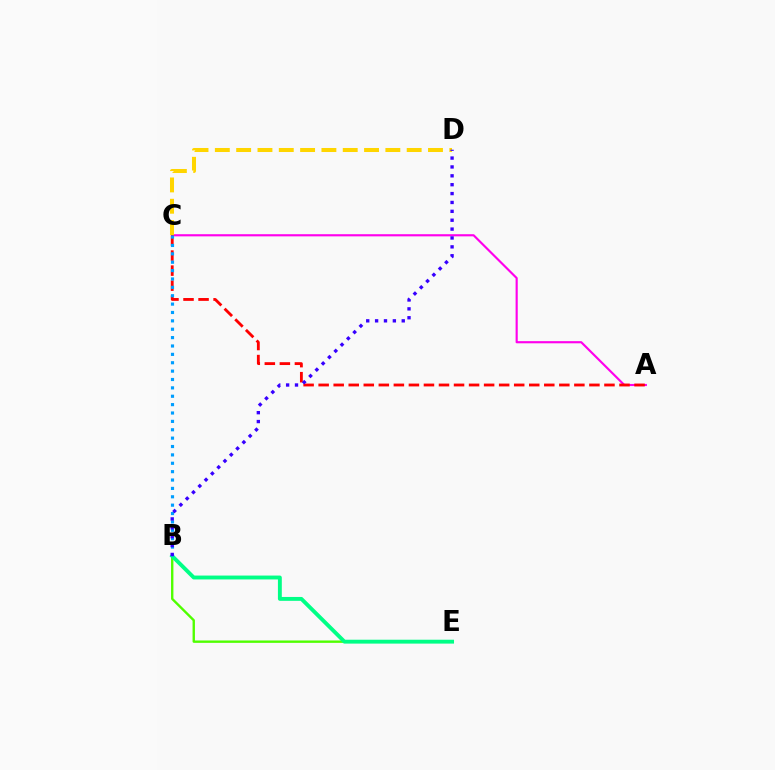{('A', 'C'): [{'color': '#ff00ed', 'line_style': 'solid', 'thickness': 1.55}, {'color': '#ff0000', 'line_style': 'dashed', 'thickness': 2.04}], ('B', 'E'): [{'color': '#4fff00', 'line_style': 'solid', 'thickness': 1.71}, {'color': '#00ff86', 'line_style': 'solid', 'thickness': 2.79}], ('C', 'D'): [{'color': '#ffd500', 'line_style': 'dashed', 'thickness': 2.9}], ('B', 'C'): [{'color': '#009eff', 'line_style': 'dotted', 'thickness': 2.28}], ('B', 'D'): [{'color': '#3700ff', 'line_style': 'dotted', 'thickness': 2.41}]}